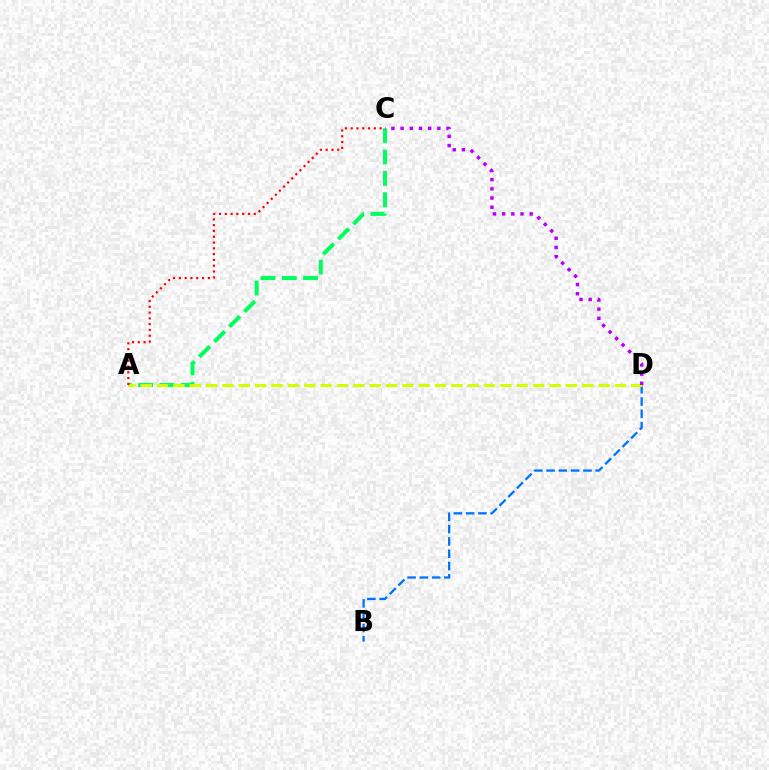{('B', 'D'): [{'color': '#0074ff', 'line_style': 'dashed', 'thickness': 1.67}], ('A', 'C'): [{'color': '#00ff5c', 'line_style': 'dashed', 'thickness': 2.89}, {'color': '#ff0000', 'line_style': 'dotted', 'thickness': 1.57}], ('A', 'D'): [{'color': '#d1ff00', 'line_style': 'dashed', 'thickness': 2.22}], ('C', 'D'): [{'color': '#b900ff', 'line_style': 'dotted', 'thickness': 2.5}]}